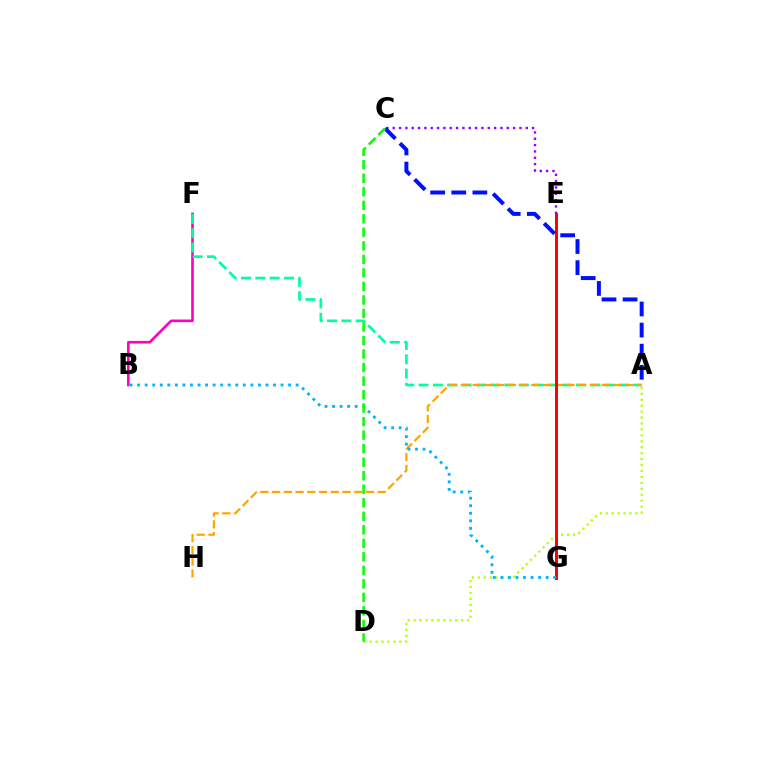{('A', 'D'): [{'color': '#b3ff00', 'line_style': 'dotted', 'thickness': 1.61}], ('B', 'F'): [{'color': '#ff00bd', 'line_style': 'solid', 'thickness': 1.89}], ('A', 'F'): [{'color': '#00ff9d', 'line_style': 'dashed', 'thickness': 1.94}], ('A', 'H'): [{'color': '#ffa500', 'line_style': 'dashed', 'thickness': 1.59}], ('C', 'E'): [{'color': '#9b00ff', 'line_style': 'dotted', 'thickness': 1.72}], ('E', 'G'): [{'color': '#ff0000', 'line_style': 'solid', 'thickness': 2.14}], ('B', 'G'): [{'color': '#00b5ff', 'line_style': 'dotted', 'thickness': 2.05}], ('A', 'C'): [{'color': '#0010ff', 'line_style': 'dashed', 'thickness': 2.87}], ('C', 'D'): [{'color': '#08ff00', 'line_style': 'dashed', 'thickness': 1.84}]}